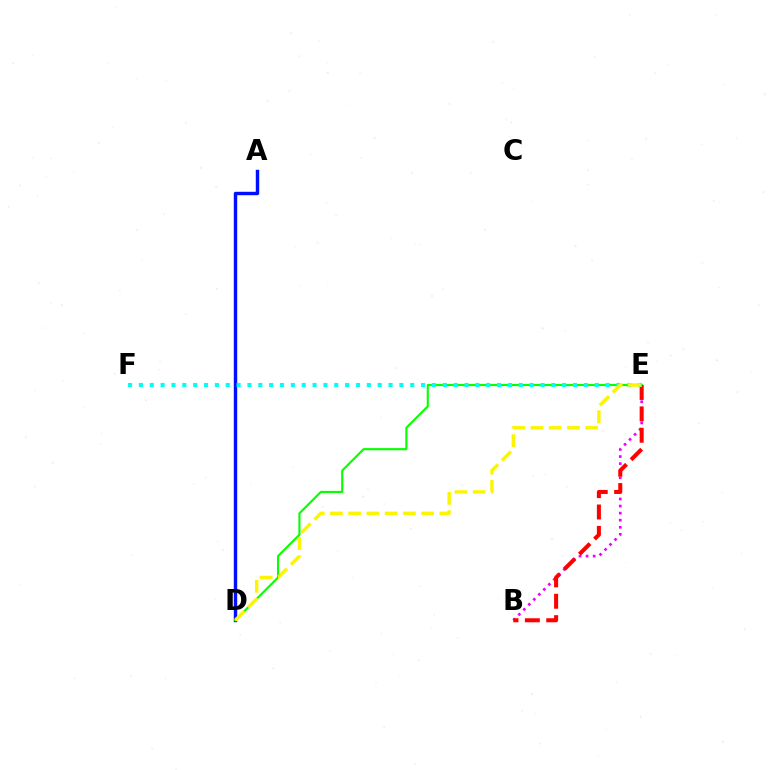{('B', 'E'): [{'color': '#ee00ff', 'line_style': 'dotted', 'thickness': 1.92}, {'color': '#ff0000', 'line_style': 'dashed', 'thickness': 2.91}], ('A', 'D'): [{'color': '#0010ff', 'line_style': 'solid', 'thickness': 2.47}], ('D', 'E'): [{'color': '#08ff00', 'line_style': 'solid', 'thickness': 1.54}, {'color': '#fcf500', 'line_style': 'dashed', 'thickness': 2.48}], ('E', 'F'): [{'color': '#00fff6', 'line_style': 'dotted', 'thickness': 2.95}]}